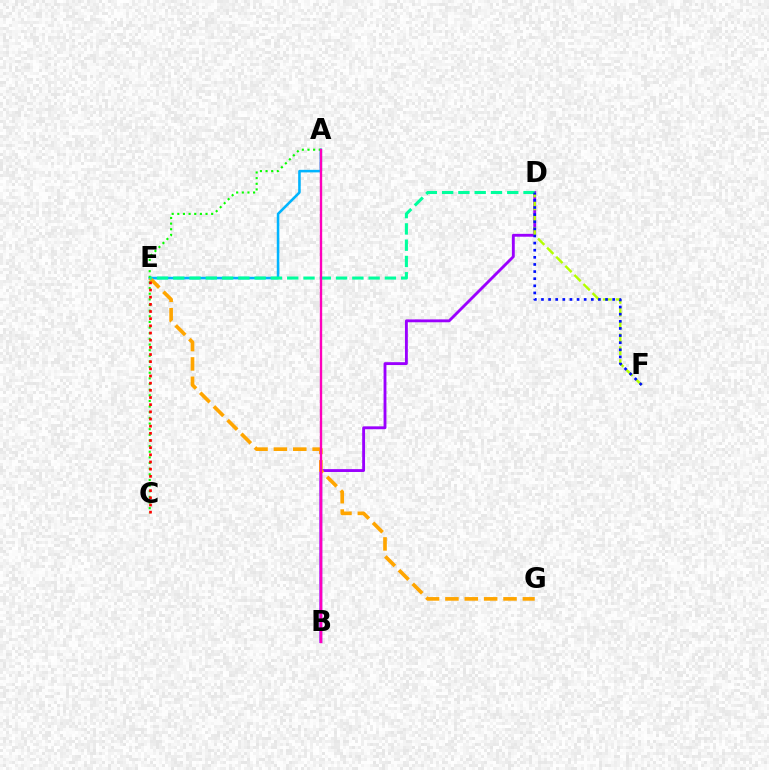{('A', 'E'): [{'color': '#00b5ff', 'line_style': 'solid', 'thickness': 1.84}], ('B', 'D'): [{'color': '#9b00ff', 'line_style': 'solid', 'thickness': 2.06}], ('E', 'G'): [{'color': '#ffa500', 'line_style': 'dashed', 'thickness': 2.63}], ('A', 'C'): [{'color': '#08ff00', 'line_style': 'dotted', 'thickness': 1.53}], ('D', 'F'): [{'color': '#b3ff00', 'line_style': 'dashed', 'thickness': 1.75}, {'color': '#0010ff', 'line_style': 'dotted', 'thickness': 1.93}], ('C', 'E'): [{'color': '#ff0000', 'line_style': 'dotted', 'thickness': 1.95}], ('D', 'E'): [{'color': '#00ff9d', 'line_style': 'dashed', 'thickness': 2.21}], ('A', 'B'): [{'color': '#ff00bd', 'line_style': 'solid', 'thickness': 1.7}]}